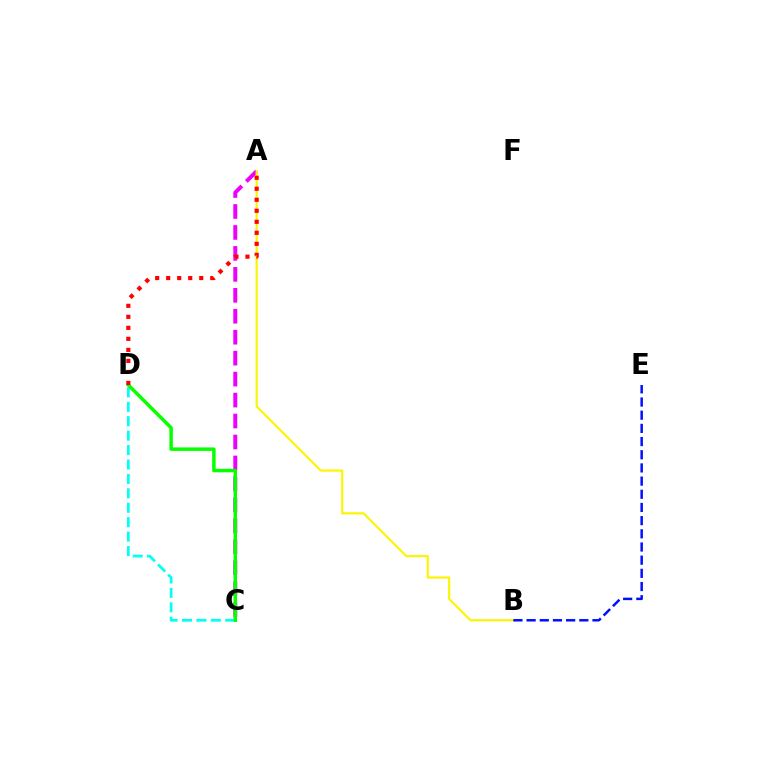{('A', 'C'): [{'color': '#ee00ff', 'line_style': 'dashed', 'thickness': 2.85}], ('A', 'B'): [{'color': '#fcf500', 'line_style': 'solid', 'thickness': 1.56}], ('B', 'E'): [{'color': '#0010ff', 'line_style': 'dashed', 'thickness': 1.79}], ('C', 'D'): [{'color': '#00fff6', 'line_style': 'dashed', 'thickness': 1.96}, {'color': '#08ff00', 'line_style': 'solid', 'thickness': 2.51}], ('A', 'D'): [{'color': '#ff0000', 'line_style': 'dotted', 'thickness': 2.99}]}